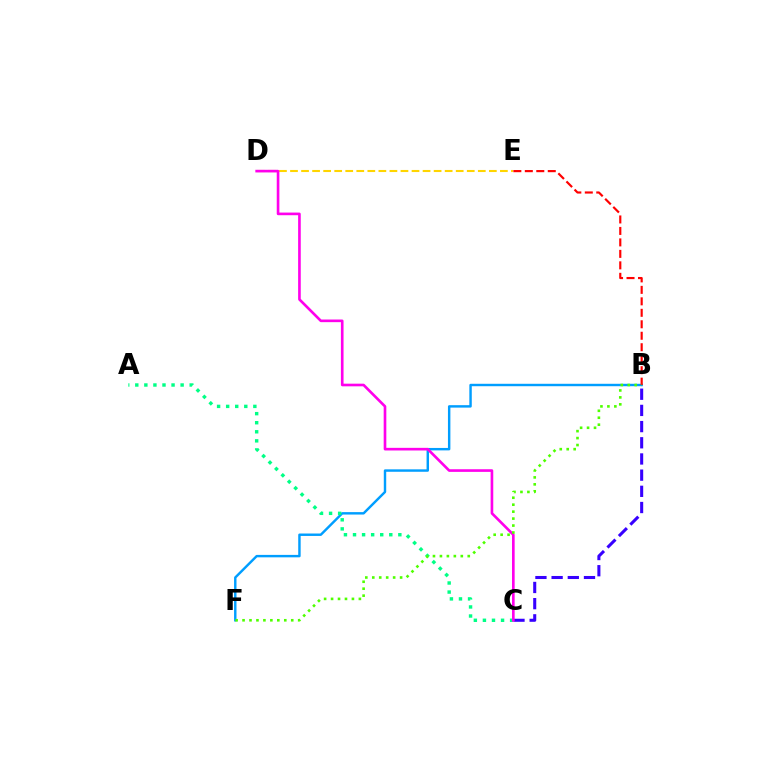{('B', 'C'): [{'color': '#3700ff', 'line_style': 'dashed', 'thickness': 2.2}], ('D', 'E'): [{'color': '#ffd500', 'line_style': 'dashed', 'thickness': 1.5}], ('B', 'F'): [{'color': '#009eff', 'line_style': 'solid', 'thickness': 1.75}, {'color': '#4fff00', 'line_style': 'dotted', 'thickness': 1.89}], ('B', 'E'): [{'color': '#ff0000', 'line_style': 'dashed', 'thickness': 1.56}], ('A', 'C'): [{'color': '#00ff86', 'line_style': 'dotted', 'thickness': 2.46}], ('C', 'D'): [{'color': '#ff00ed', 'line_style': 'solid', 'thickness': 1.9}]}